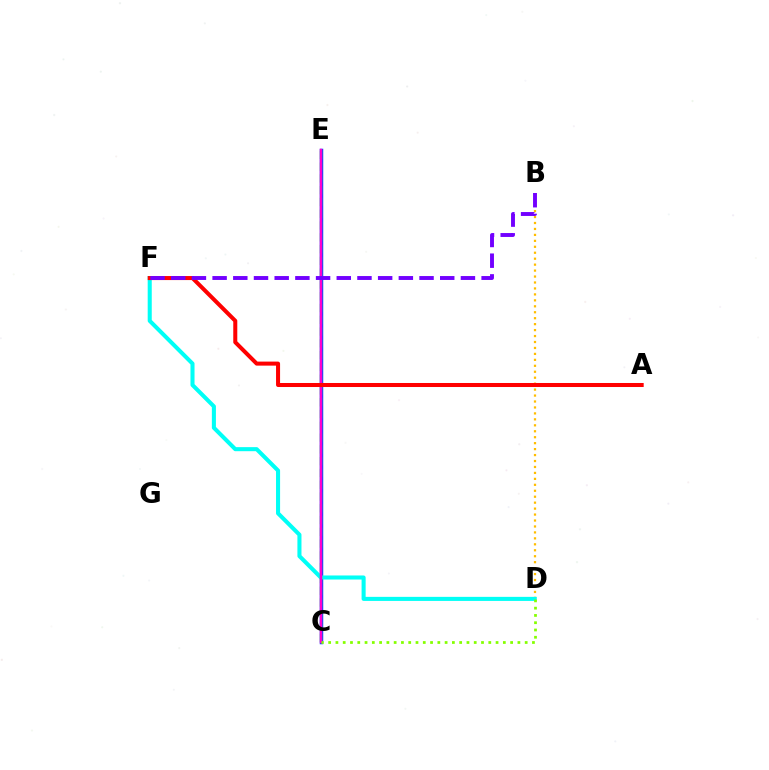{('C', 'E'): [{'color': '#004bff', 'line_style': 'solid', 'thickness': 2.51}, {'color': '#00ff39', 'line_style': 'dashed', 'thickness': 1.6}, {'color': '#ff00cf', 'line_style': 'solid', 'thickness': 1.79}], ('B', 'D'): [{'color': '#ffbd00', 'line_style': 'dotted', 'thickness': 1.62}], ('D', 'F'): [{'color': '#00fff6', 'line_style': 'solid', 'thickness': 2.92}], ('C', 'D'): [{'color': '#84ff00', 'line_style': 'dotted', 'thickness': 1.98}], ('A', 'F'): [{'color': '#ff0000', 'line_style': 'solid', 'thickness': 2.9}], ('B', 'F'): [{'color': '#7200ff', 'line_style': 'dashed', 'thickness': 2.81}]}